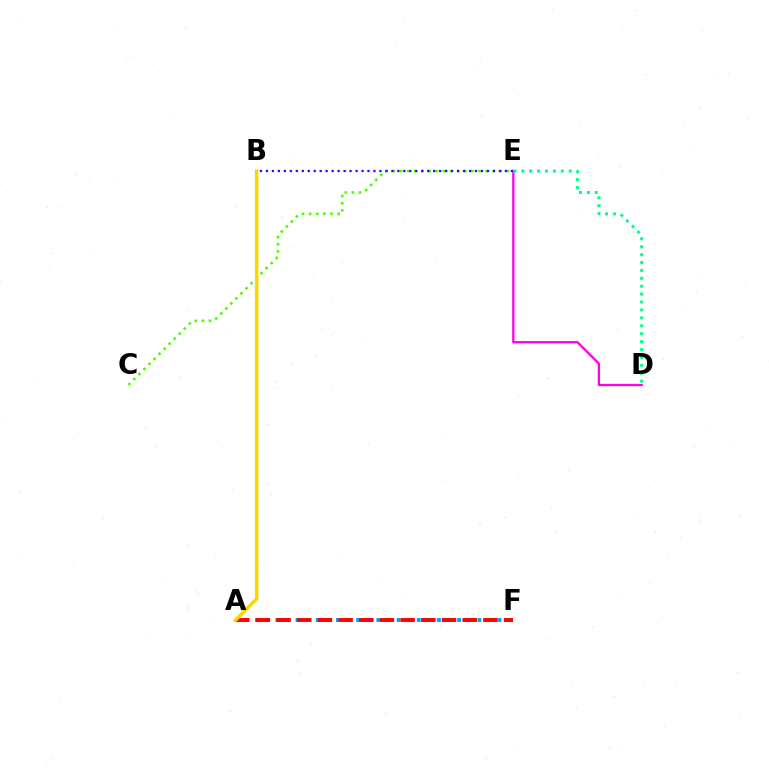{('C', 'E'): [{'color': '#4fff00', 'line_style': 'dotted', 'thickness': 1.94}], ('A', 'F'): [{'color': '#009eff', 'line_style': 'dotted', 'thickness': 2.74}, {'color': '#ff0000', 'line_style': 'dashed', 'thickness': 2.81}], ('D', 'E'): [{'color': '#ff00ed', 'line_style': 'solid', 'thickness': 1.67}, {'color': '#00ff86', 'line_style': 'dotted', 'thickness': 2.15}], ('B', 'E'): [{'color': '#3700ff', 'line_style': 'dotted', 'thickness': 1.62}], ('A', 'B'): [{'color': '#ffd500', 'line_style': 'solid', 'thickness': 2.52}]}